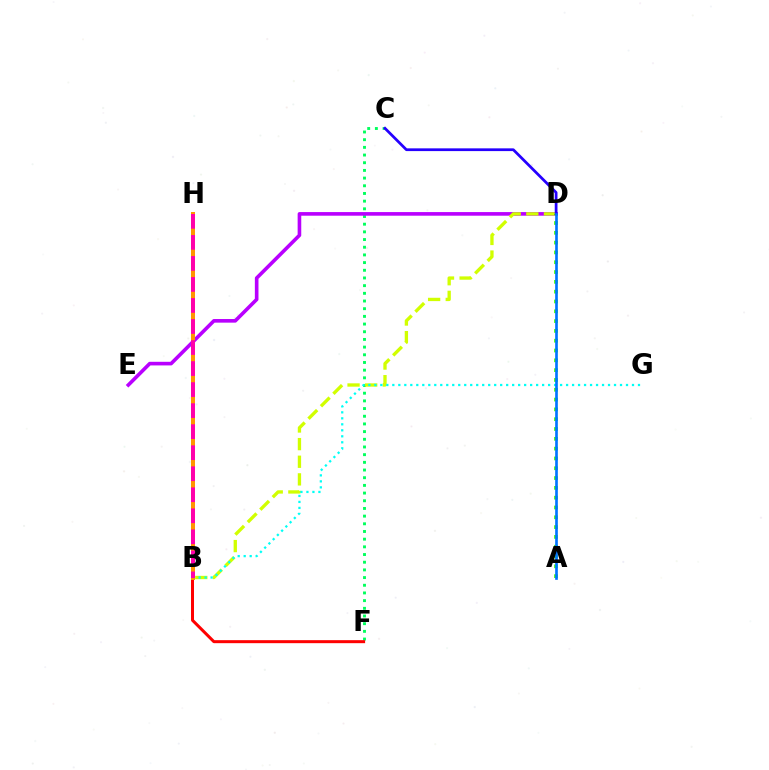{('C', 'F'): [{'color': '#00ff5c', 'line_style': 'dotted', 'thickness': 2.09}], ('D', 'E'): [{'color': '#b900ff', 'line_style': 'solid', 'thickness': 2.61}], ('B', 'D'): [{'color': '#d1ff00', 'line_style': 'dashed', 'thickness': 2.4}], ('B', 'G'): [{'color': '#00fff6', 'line_style': 'dotted', 'thickness': 1.63}], ('A', 'D'): [{'color': '#3dff00', 'line_style': 'dotted', 'thickness': 2.67}, {'color': '#0074ff', 'line_style': 'solid', 'thickness': 1.92}], ('C', 'D'): [{'color': '#2500ff', 'line_style': 'solid', 'thickness': 1.98}], ('B', 'F'): [{'color': '#ff0000', 'line_style': 'solid', 'thickness': 2.17}], ('B', 'H'): [{'color': '#ff9400', 'line_style': 'solid', 'thickness': 2.88}, {'color': '#ff00ac', 'line_style': 'dashed', 'thickness': 2.86}]}